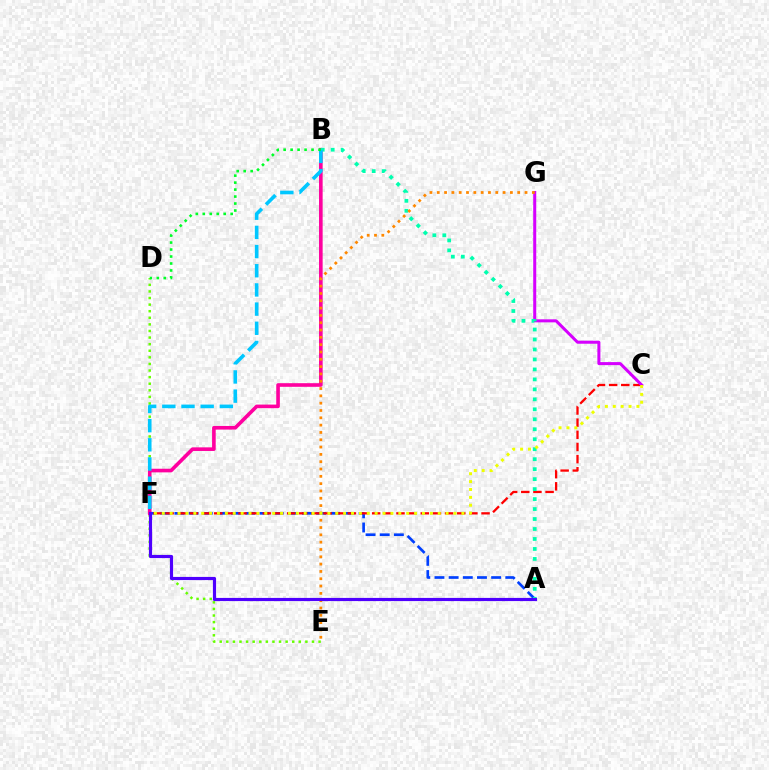{('D', 'E'): [{'color': '#66ff00', 'line_style': 'dotted', 'thickness': 1.79}], ('A', 'F'): [{'color': '#003fff', 'line_style': 'dashed', 'thickness': 1.92}, {'color': '#4f00ff', 'line_style': 'solid', 'thickness': 2.28}], ('B', 'F'): [{'color': '#ff00a0', 'line_style': 'solid', 'thickness': 2.61}, {'color': '#00c7ff', 'line_style': 'dashed', 'thickness': 2.61}], ('C', 'F'): [{'color': '#ff0000', 'line_style': 'dashed', 'thickness': 1.65}, {'color': '#eeff00', 'line_style': 'dotted', 'thickness': 2.14}], ('C', 'G'): [{'color': '#d600ff', 'line_style': 'solid', 'thickness': 2.18}], ('A', 'B'): [{'color': '#00ffaf', 'line_style': 'dotted', 'thickness': 2.71}], ('E', 'G'): [{'color': '#ff8800', 'line_style': 'dotted', 'thickness': 1.99}], ('B', 'D'): [{'color': '#00ff27', 'line_style': 'dotted', 'thickness': 1.89}]}